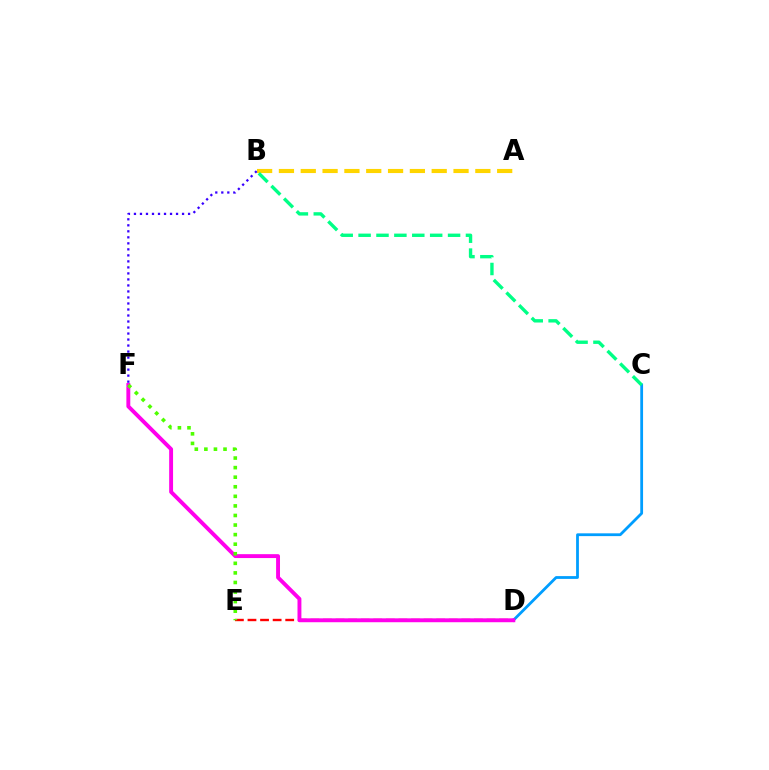{('A', 'B'): [{'color': '#ffd500', 'line_style': 'dashed', 'thickness': 2.96}], ('B', 'F'): [{'color': '#3700ff', 'line_style': 'dotted', 'thickness': 1.63}], ('C', 'D'): [{'color': '#009eff', 'line_style': 'solid', 'thickness': 2.01}], ('D', 'E'): [{'color': '#ff0000', 'line_style': 'dashed', 'thickness': 1.71}], ('B', 'C'): [{'color': '#00ff86', 'line_style': 'dashed', 'thickness': 2.43}], ('D', 'F'): [{'color': '#ff00ed', 'line_style': 'solid', 'thickness': 2.81}], ('E', 'F'): [{'color': '#4fff00', 'line_style': 'dotted', 'thickness': 2.6}]}